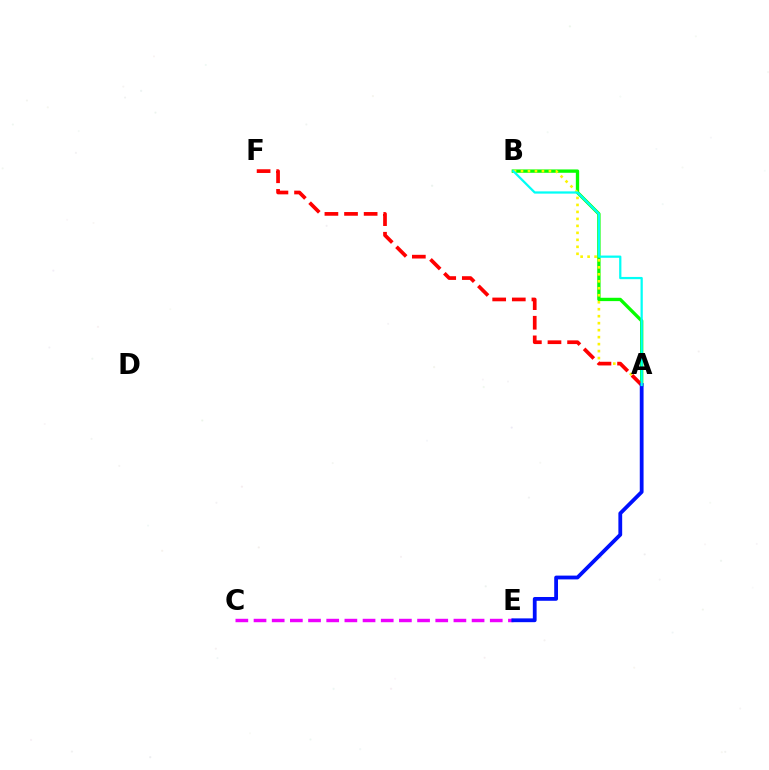{('A', 'B'): [{'color': '#08ff00', 'line_style': 'solid', 'thickness': 2.4}, {'color': '#fcf500', 'line_style': 'dotted', 'thickness': 1.9}, {'color': '#00fff6', 'line_style': 'solid', 'thickness': 1.62}], ('A', 'F'): [{'color': '#ff0000', 'line_style': 'dashed', 'thickness': 2.66}], ('C', 'E'): [{'color': '#ee00ff', 'line_style': 'dashed', 'thickness': 2.47}], ('A', 'E'): [{'color': '#0010ff', 'line_style': 'solid', 'thickness': 2.73}]}